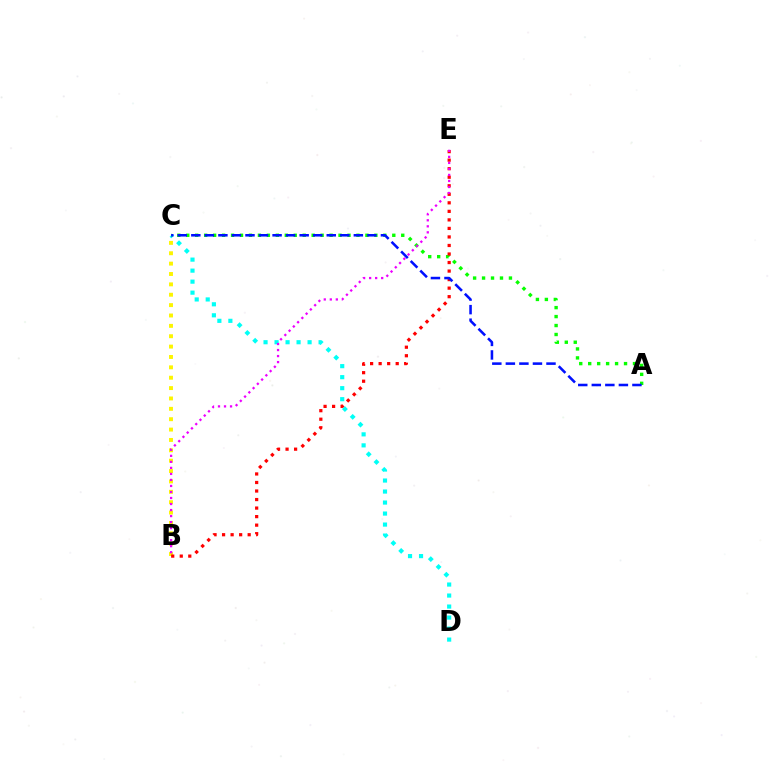{('B', 'C'): [{'color': '#fcf500', 'line_style': 'dotted', 'thickness': 2.82}], ('C', 'D'): [{'color': '#00fff6', 'line_style': 'dotted', 'thickness': 2.99}], ('A', 'C'): [{'color': '#08ff00', 'line_style': 'dotted', 'thickness': 2.43}, {'color': '#0010ff', 'line_style': 'dashed', 'thickness': 1.84}], ('B', 'E'): [{'color': '#ff0000', 'line_style': 'dotted', 'thickness': 2.32}, {'color': '#ee00ff', 'line_style': 'dotted', 'thickness': 1.64}]}